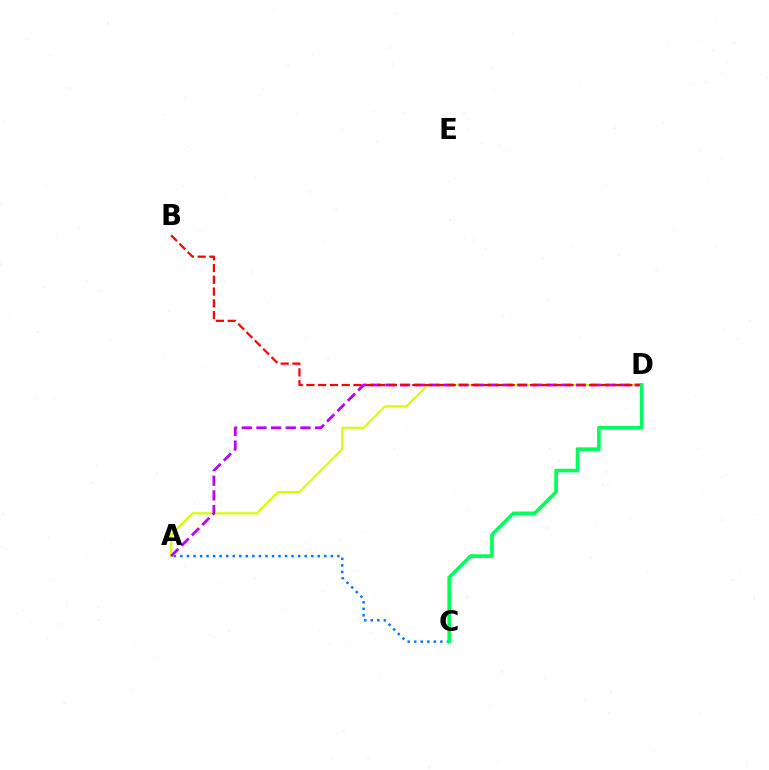{('A', 'C'): [{'color': '#0074ff', 'line_style': 'dotted', 'thickness': 1.78}], ('A', 'D'): [{'color': '#d1ff00', 'line_style': 'solid', 'thickness': 1.53}, {'color': '#b900ff', 'line_style': 'dashed', 'thickness': 1.99}], ('B', 'D'): [{'color': '#ff0000', 'line_style': 'dashed', 'thickness': 1.6}], ('C', 'D'): [{'color': '#00ff5c', 'line_style': 'solid', 'thickness': 2.62}]}